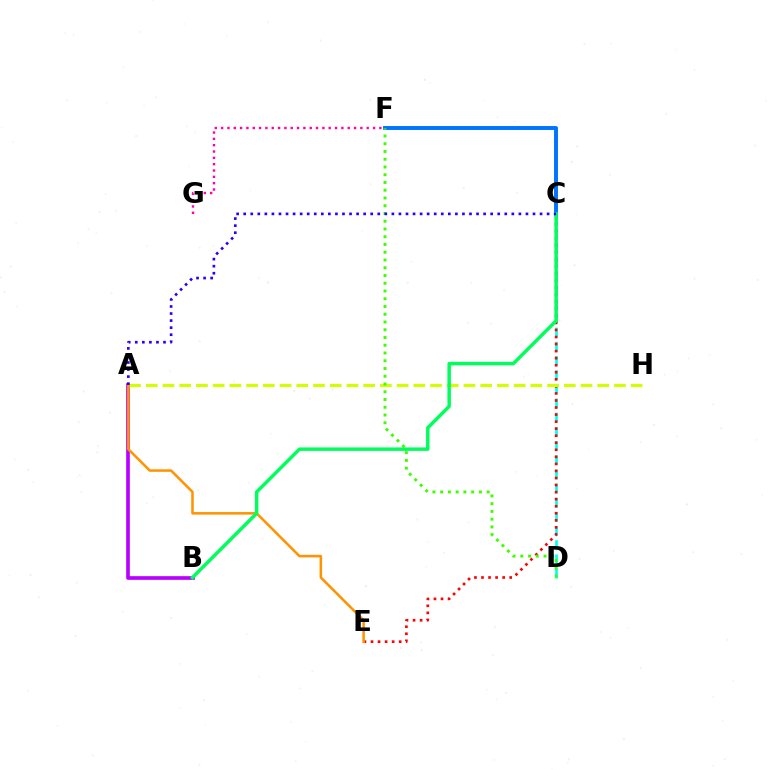{('C', 'D'): [{'color': '#00fff6', 'line_style': 'dashed', 'thickness': 1.93}], ('C', 'E'): [{'color': '#ff0000', 'line_style': 'dotted', 'thickness': 1.92}], ('C', 'F'): [{'color': '#0074ff', 'line_style': 'solid', 'thickness': 2.84}], ('A', 'B'): [{'color': '#b900ff', 'line_style': 'solid', 'thickness': 2.64}], ('A', 'H'): [{'color': '#d1ff00', 'line_style': 'dashed', 'thickness': 2.27}], ('A', 'E'): [{'color': '#ff9400', 'line_style': 'solid', 'thickness': 1.83}], ('D', 'F'): [{'color': '#3dff00', 'line_style': 'dotted', 'thickness': 2.11}], ('B', 'C'): [{'color': '#00ff5c', 'line_style': 'solid', 'thickness': 2.49}], ('F', 'G'): [{'color': '#ff00ac', 'line_style': 'dotted', 'thickness': 1.72}], ('A', 'C'): [{'color': '#2500ff', 'line_style': 'dotted', 'thickness': 1.92}]}